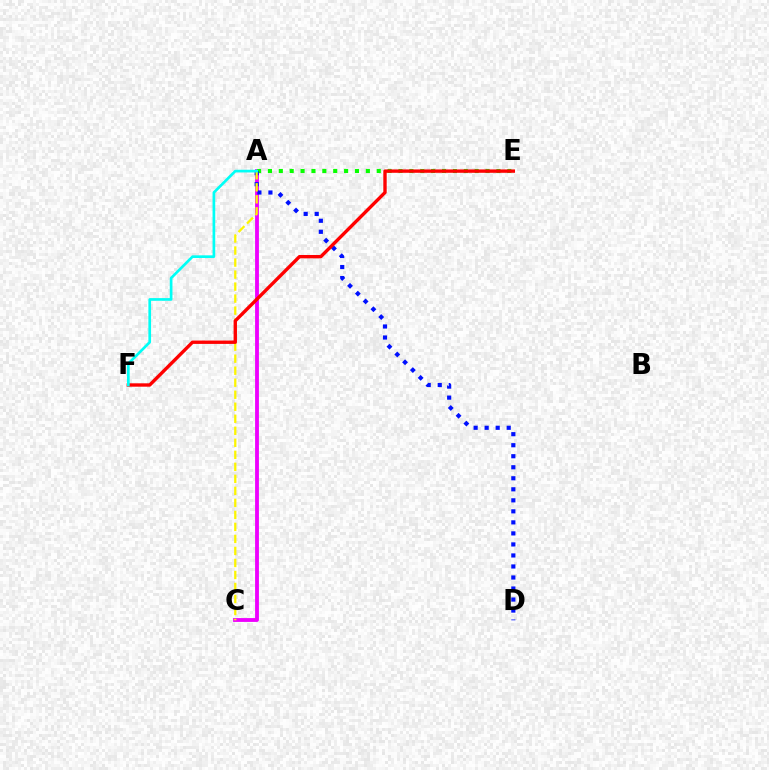{('A', 'C'): [{'color': '#ee00ff', 'line_style': 'solid', 'thickness': 2.76}, {'color': '#fcf500', 'line_style': 'dashed', 'thickness': 1.63}], ('A', 'E'): [{'color': '#08ff00', 'line_style': 'dotted', 'thickness': 2.96}], ('A', 'D'): [{'color': '#0010ff', 'line_style': 'dotted', 'thickness': 3.0}], ('E', 'F'): [{'color': '#ff0000', 'line_style': 'solid', 'thickness': 2.43}], ('A', 'F'): [{'color': '#00fff6', 'line_style': 'solid', 'thickness': 1.93}]}